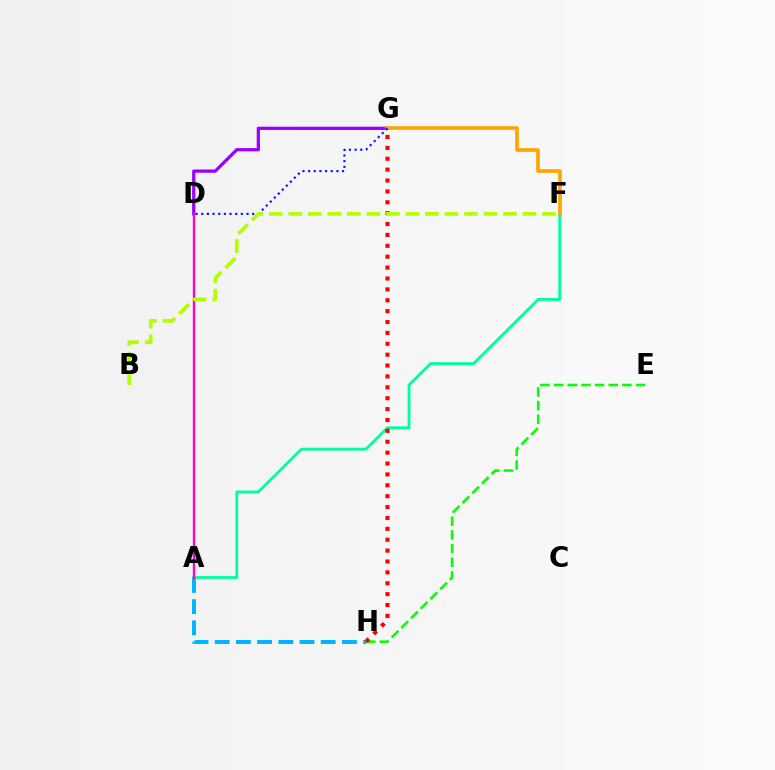{('A', 'F'): [{'color': '#00ff9d', 'line_style': 'solid', 'thickness': 2.04}], ('E', 'H'): [{'color': '#08ff00', 'line_style': 'dashed', 'thickness': 1.86}], ('A', 'H'): [{'color': '#00b5ff', 'line_style': 'dashed', 'thickness': 2.88}], ('D', 'G'): [{'color': '#9b00ff', 'line_style': 'solid', 'thickness': 2.35}, {'color': '#0010ff', 'line_style': 'dotted', 'thickness': 1.54}], ('G', 'H'): [{'color': '#ff0000', 'line_style': 'dotted', 'thickness': 2.96}], ('A', 'D'): [{'color': '#ff00bd', 'line_style': 'solid', 'thickness': 1.7}], ('F', 'G'): [{'color': '#ffa500', 'line_style': 'solid', 'thickness': 2.64}], ('B', 'F'): [{'color': '#b3ff00', 'line_style': 'dashed', 'thickness': 2.65}]}